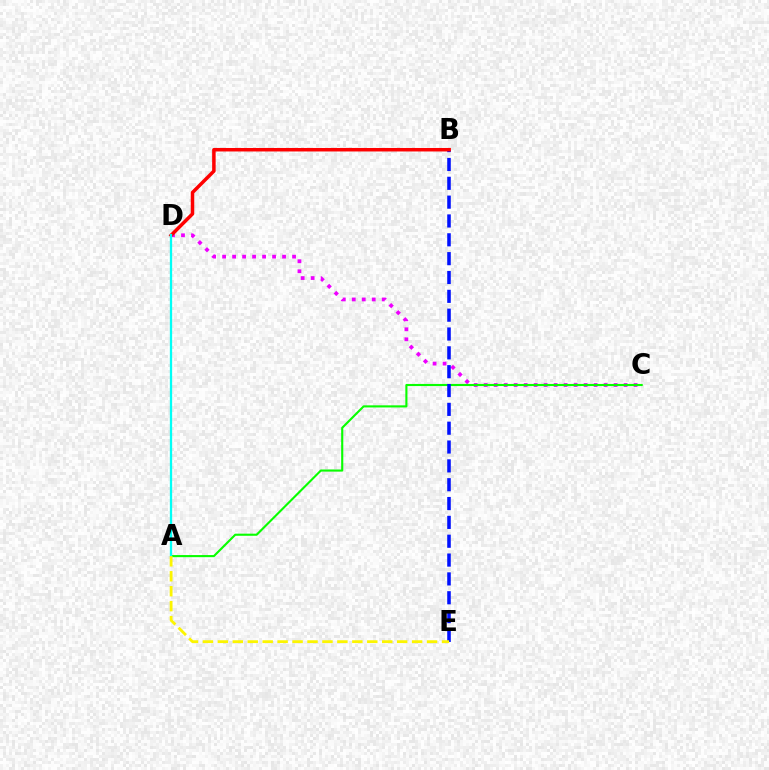{('C', 'D'): [{'color': '#ee00ff', 'line_style': 'dotted', 'thickness': 2.72}], ('A', 'C'): [{'color': '#08ff00', 'line_style': 'solid', 'thickness': 1.52}], ('B', 'E'): [{'color': '#0010ff', 'line_style': 'dashed', 'thickness': 2.56}], ('B', 'D'): [{'color': '#ff0000', 'line_style': 'solid', 'thickness': 2.52}], ('A', 'D'): [{'color': '#00fff6', 'line_style': 'solid', 'thickness': 1.65}], ('A', 'E'): [{'color': '#fcf500', 'line_style': 'dashed', 'thickness': 2.03}]}